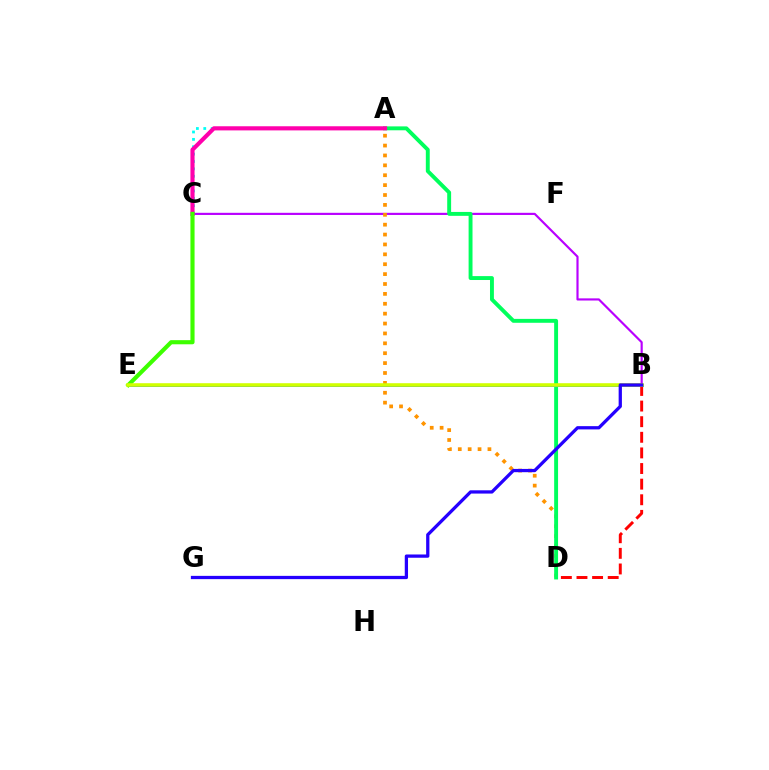{('B', 'D'): [{'color': '#ff0000', 'line_style': 'dashed', 'thickness': 2.12}], ('A', 'C'): [{'color': '#00fff6', 'line_style': 'dotted', 'thickness': 2.0}, {'color': '#ff00ac', 'line_style': 'solid', 'thickness': 2.98}], ('B', 'C'): [{'color': '#b900ff', 'line_style': 'solid', 'thickness': 1.56}], ('A', 'D'): [{'color': '#ff9400', 'line_style': 'dotted', 'thickness': 2.69}, {'color': '#00ff5c', 'line_style': 'solid', 'thickness': 2.81}], ('B', 'E'): [{'color': '#0074ff', 'line_style': 'solid', 'thickness': 2.12}, {'color': '#d1ff00', 'line_style': 'solid', 'thickness': 2.58}], ('C', 'E'): [{'color': '#3dff00', 'line_style': 'solid', 'thickness': 2.98}], ('B', 'G'): [{'color': '#2500ff', 'line_style': 'solid', 'thickness': 2.35}]}